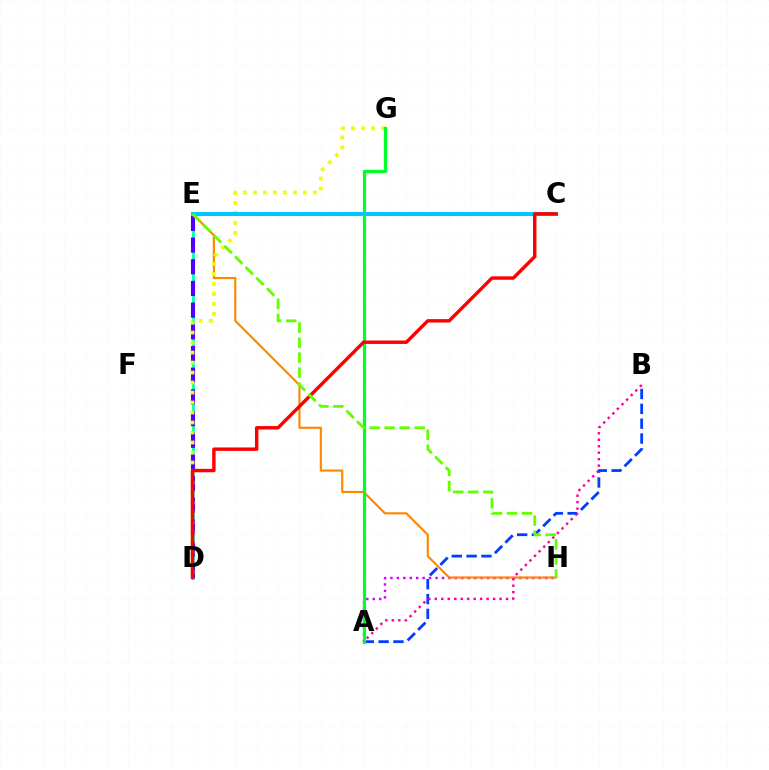{('A', 'H'): [{'color': '#d600ff', 'line_style': 'dotted', 'thickness': 1.75}], ('A', 'B'): [{'color': '#003fff', 'line_style': 'dashed', 'thickness': 2.02}, {'color': '#ff00a0', 'line_style': 'dotted', 'thickness': 1.76}], ('D', 'E'): [{'color': '#00ffaf', 'line_style': 'solid', 'thickness': 2.05}, {'color': '#4f00ff', 'line_style': 'dashed', 'thickness': 2.95}], ('E', 'H'): [{'color': '#ff8800', 'line_style': 'solid', 'thickness': 1.55}, {'color': '#66ff00', 'line_style': 'dashed', 'thickness': 2.04}], ('D', 'G'): [{'color': '#eeff00', 'line_style': 'dotted', 'thickness': 2.72}], ('A', 'G'): [{'color': '#00ff27', 'line_style': 'solid', 'thickness': 2.32}], ('C', 'E'): [{'color': '#00c7ff', 'line_style': 'solid', 'thickness': 2.95}], ('C', 'D'): [{'color': '#ff0000', 'line_style': 'solid', 'thickness': 2.47}]}